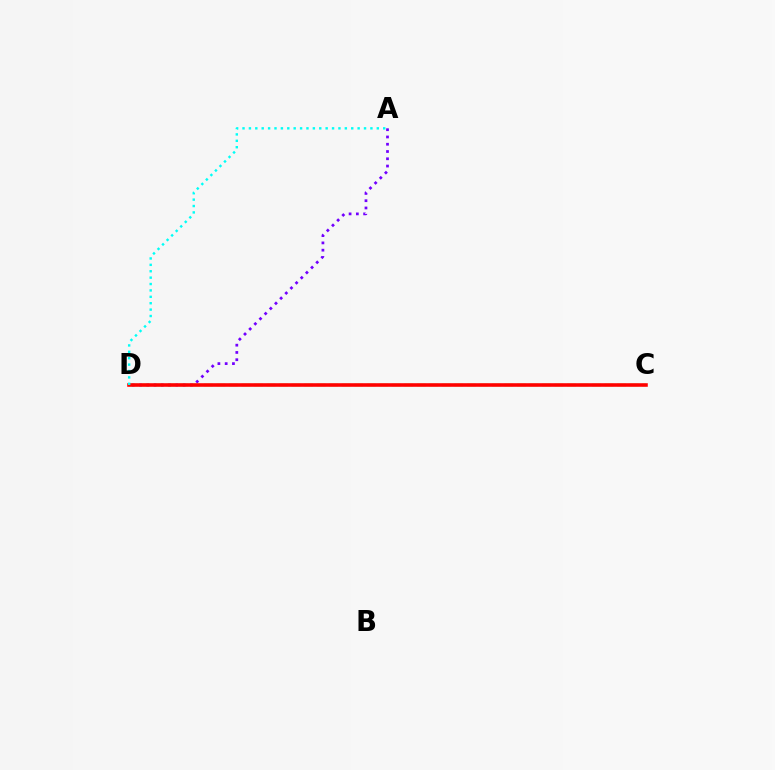{('A', 'D'): [{'color': '#7200ff', 'line_style': 'dotted', 'thickness': 1.97}, {'color': '#00fff6', 'line_style': 'dotted', 'thickness': 1.74}], ('C', 'D'): [{'color': '#84ff00', 'line_style': 'dashed', 'thickness': 1.7}, {'color': '#ff0000', 'line_style': 'solid', 'thickness': 2.57}]}